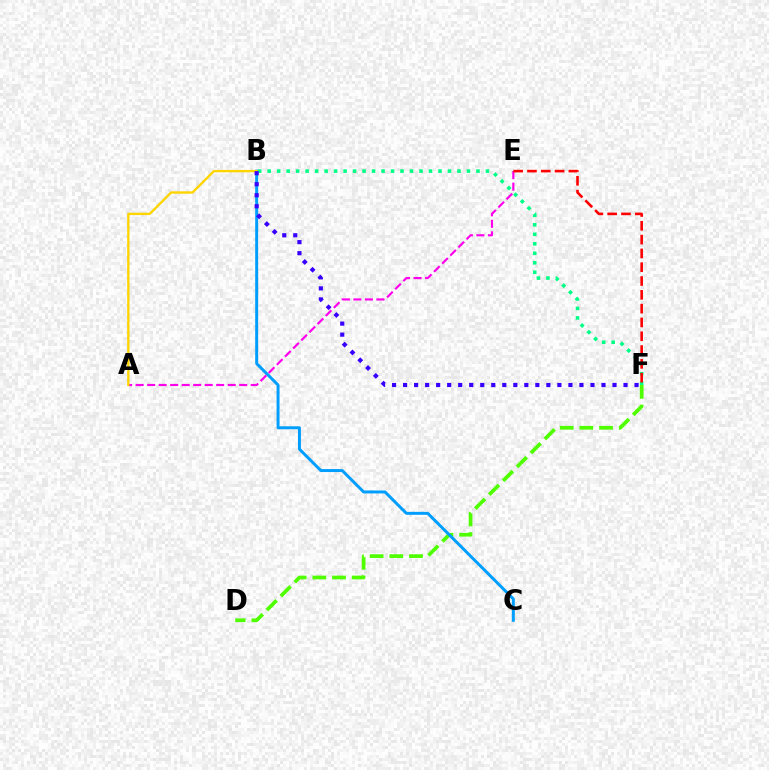{('D', 'F'): [{'color': '#4fff00', 'line_style': 'dashed', 'thickness': 2.67}], ('B', 'C'): [{'color': '#009eff', 'line_style': 'solid', 'thickness': 2.14}], ('A', 'E'): [{'color': '#ff00ed', 'line_style': 'dashed', 'thickness': 1.56}], ('B', 'F'): [{'color': '#00ff86', 'line_style': 'dotted', 'thickness': 2.58}, {'color': '#3700ff', 'line_style': 'dotted', 'thickness': 2.99}], ('E', 'F'): [{'color': '#ff0000', 'line_style': 'dashed', 'thickness': 1.88}], ('A', 'B'): [{'color': '#ffd500', 'line_style': 'solid', 'thickness': 1.69}]}